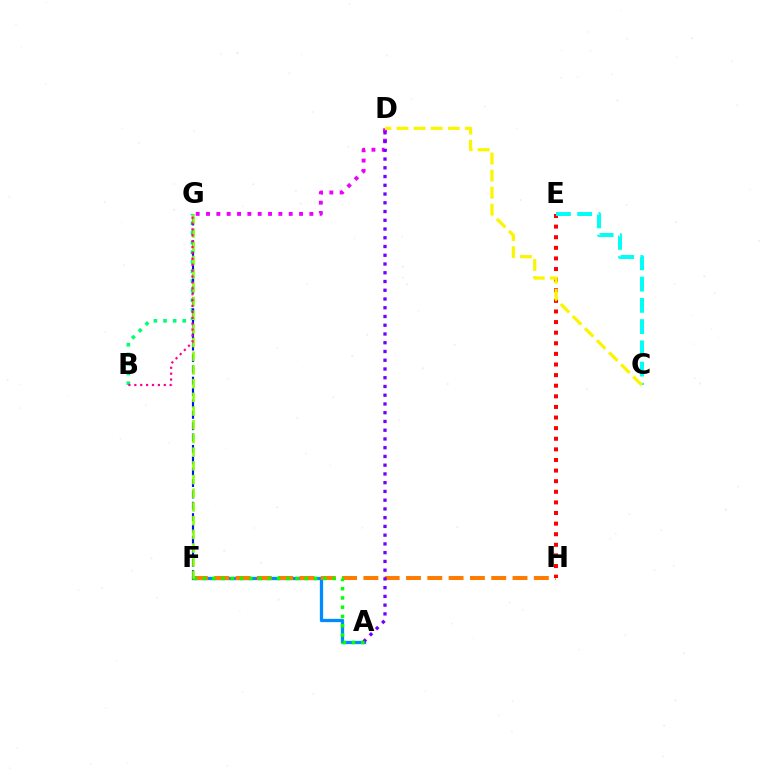{('D', 'G'): [{'color': '#ee00ff', 'line_style': 'dotted', 'thickness': 2.81}], ('A', 'F'): [{'color': '#008cff', 'line_style': 'solid', 'thickness': 2.37}, {'color': '#08ff00', 'line_style': 'dotted', 'thickness': 2.52}], ('F', 'H'): [{'color': '#ff7c00', 'line_style': 'dashed', 'thickness': 2.89}], ('E', 'H'): [{'color': '#ff0000', 'line_style': 'dotted', 'thickness': 2.88}], ('C', 'E'): [{'color': '#00fff6', 'line_style': 'dashed', 'thickness': 2.89}], ('B', 'G'): [{'color': '#00ff74', 'line_style': 'dotted', 'thickness': 2.61}, {'color': '#ff0094', 'line_style': 'dotted', 'thickness': 1.6}], ('C', 'D'): [{'color': '#fcf500', 'line_style': 'dashed', 'thickness': 2.32}], ('A', 'D'): [{'color': '#7200ff', 'line_style': 'dotted', 'thickness': 2.38}], ('F', 'G'): [{'color': '#0010ff', 'line_style': 'dashed', 'thickness': 1.55}, {'color': '#84ff00', 'line_style': 'dashed', 'thickness': 1.86}]}